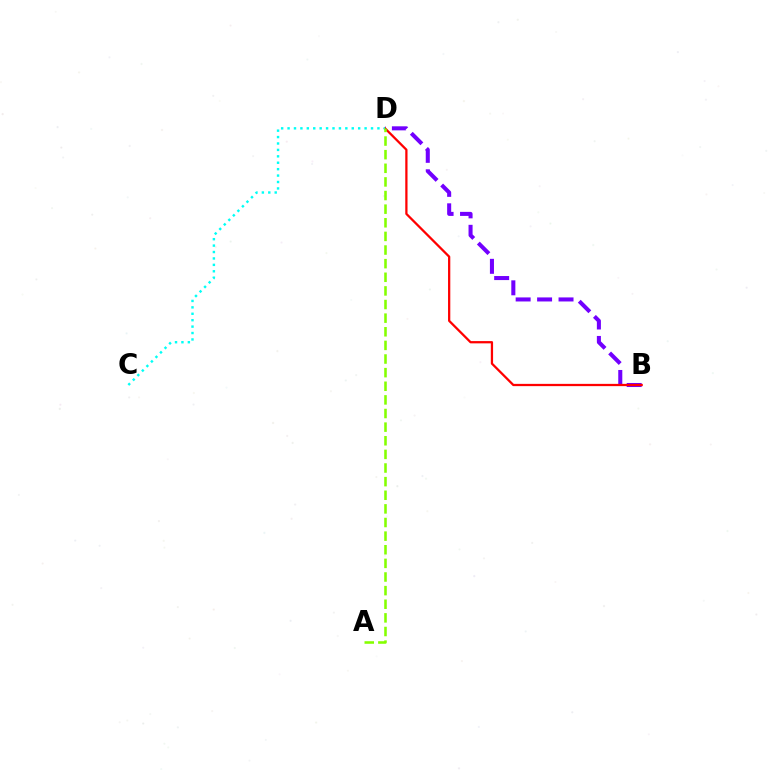{('B', 'D'): [{'color': '#7200ff', 'line_style': 'dashed', 'thickness': 2.91}, {'color': '#ff0000', 'line_style': 'solid', 'thickness': 1.63}], ('C', 'D'): [{'color': '#00fff6', 'line_style': 'dotted', 'thickness': 1.74}], ('A', 'D'): [{'color': '#84ff00', 'line_style': 'dashed', 'thickness': 1.85}]}